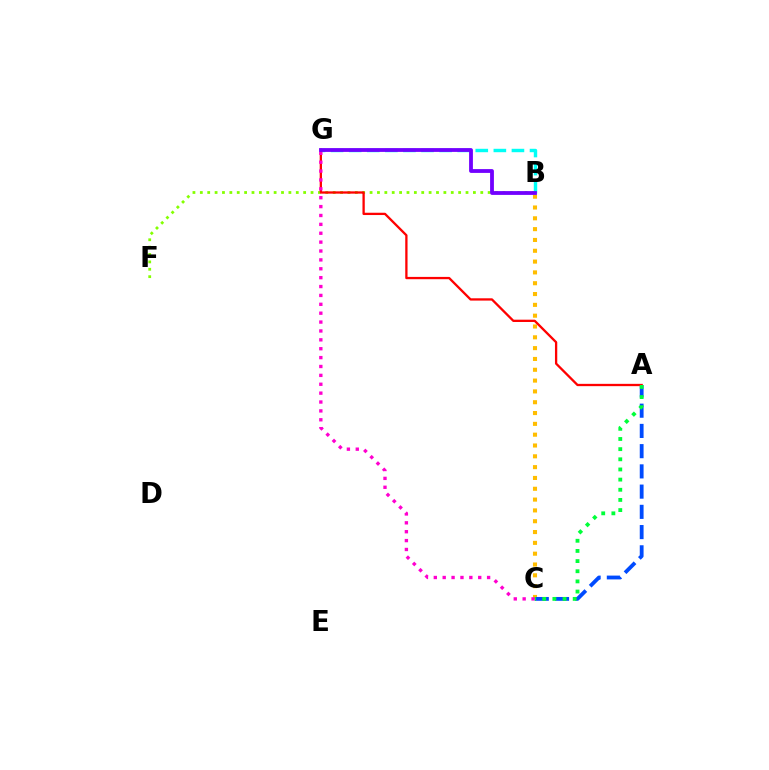{('B', 'F'): [{'color': '#84ff00', 'line_style': 'dotted', 'thickness': 2.01}], ('B', 'C'): [{'color': '#ffbd00', 'line_style': 'dotted', 'thickness': 2.94}], ('A', 'C'): [{'color': '#004bff', 'line_style': 'dashed', 'thickness': 2.75}, {'color': '#00ff39', 'line_style': 'dotted', 'thickness': 2.76}], ('B', 'G'): [{'color': '#00fff6', 'line_style': 'dashed', 'thickness': 2.46}, {'color': '#7200ff', 'line_style': 'solid', 'thickness': 2.74}], ('A', 'G'): [{'color': '#ff0000', 'line_style': 'solid', 'thickness': 1.66}], ('C', 'G'): [{'color': '#ff00cf', 'line_style': 'dotted', 'thickness': 2.41}]}